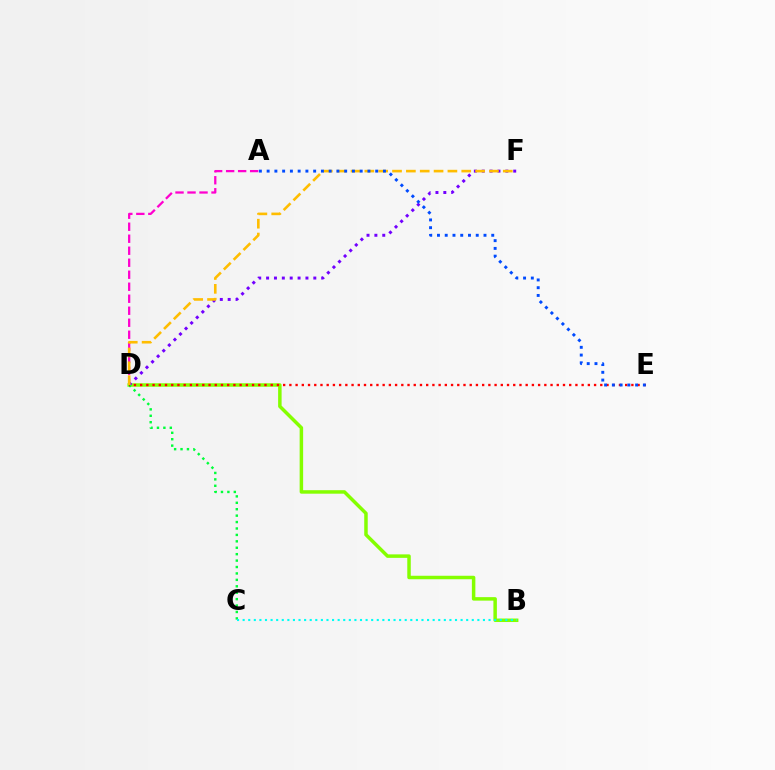{('B', 'D'): [{'color': '#84ff00', 'line_style': 'solid', 'thickness': 2.51}], ('D', 'F'): [{'color': '#7200ff', 'line_style': 'dotted', 'thickness': 2.14}, {'color': '#ffbd00', 'line_style': 'dashed', 'thickness': 1.88}], ('C', 'D'): [{'color': '#00ff39', 'line_style': 'dotted', 'thickness': 1.74}], ('D', 'E'): [{'color': '#ff0000', 'line_style': 'dotted', 'thickness': 1.69}], ('A', 'D'): [{'color': '#ff00cf', 'line_style': 'dashed', 'thickness': 1.63}], ('B', 'C'): [{'color': '#00fff6', 'line_style': 'dotted', 'thickness': 1.52}], ('A', 'E'): [{'color': '#004bff', 'line_style': 'dotted', 'thickness': 2.11}]}